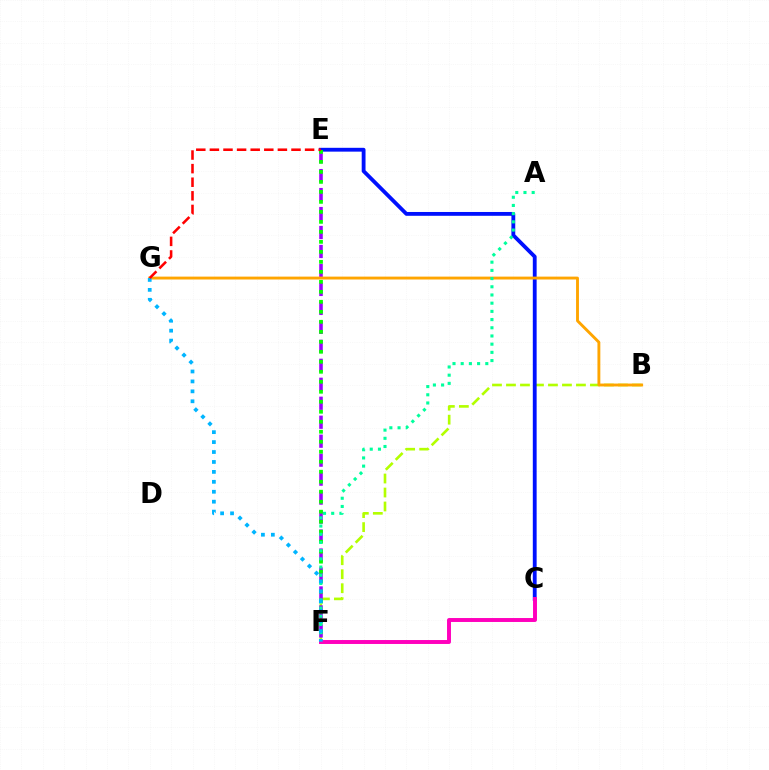{('B', 'F'): [{'color': '#b3ff00', 'line_style': 'dashed', 'thickness': 1.9}], ('E', 'F'): [{'color': '#9b00ff', 'line_style': 'dashed', 'thickness': 2.58}, {'color': '#08ff00', 'line_style': 'dotted', 'thickness': 2.72}], ('C', 'E'): [{'color': '#0010ff', 'line_style': 'solid', 'thickness': 2.76}], ('B', 'G'): [{'color': '#ffa500', 'line_style': 'solid', 'thickness': 2.07}], ('A', 'F'): [{'color': '#00ff9d', 'line_style': 'dotted', 'thickness': 2.23}], ('C', 'F'): [{'color': '#ff00bd', 'line_style': 'solid', 'thickness': 2.83}], ('F', 'G'): [{'color': '#00b5ff', 'line_style': 'dotted', 'thickness': 2.7}], ('E', 'G'): [{'color': '#ff0000', 'line_style': 'dashed', 'thickness': 1.85}]}